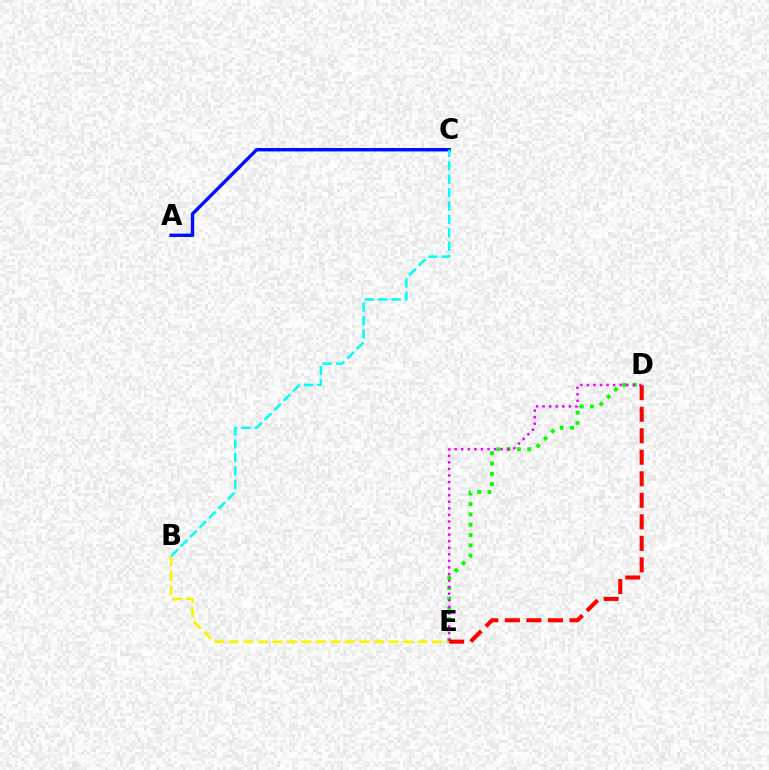{('B', 'E'): [{'color': '#fcf500', 'line_style': 'dashed', 'thickness': 1.97}], ('D', 'E'): [{'color': '#08ff00', 'line_style': 'dotted', 'thickness': 2.81}, {'color': '#ee00ff', 'line_style': 'dotted', 'thickness': 1.78}, {'color': '#ff0000', 'line_style': 'dashed', 'thickness': 2.92}], ('A', 'C'): [{'color': '#0010ff', 'line_style': 'solid', 'thickness': 2.46}], ('B', 'C'): [{'color': '#00fff6', 'line_style': 'dashed', 'thickness': 1.82}]}